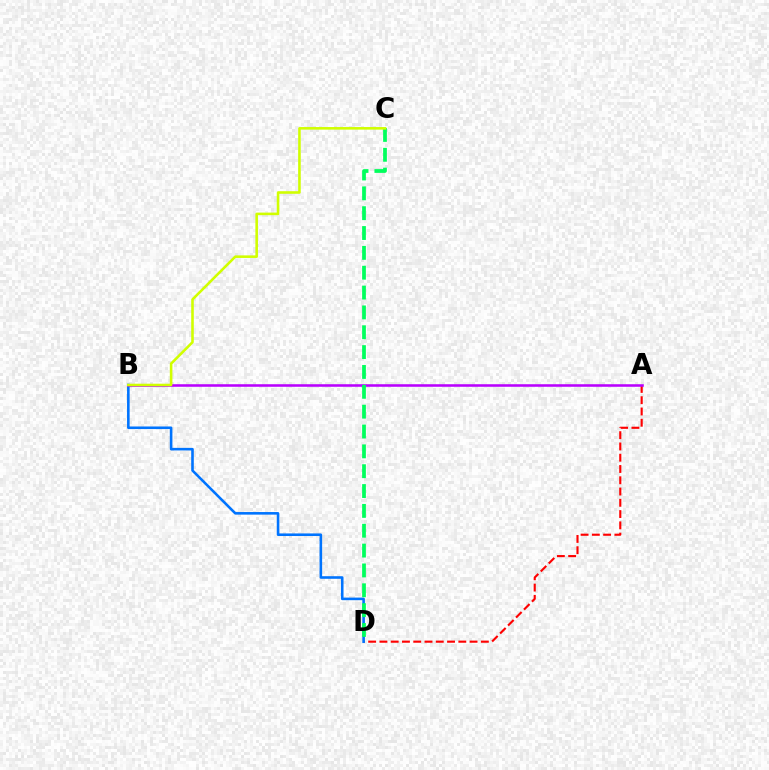{('A', 'D'): [{'color': '#ff0000', 'line_style': 'dashed', 'thickness': 1.53}], ('B', 'D'): [{'color': '#0074ff', 'line_style': 'solid', 'thickness': 1.87}], ('A', 'B'): [{'color': '#b900ff', 'line_style': 'solid', 'thickness': 1.84}], ('C', 'D'): [{'color': '#00ff5c', 'line_style': 'dashed', 'thickness': 2.7}], ('B', 'C'): [{'color': '#d1ff00', 'line_style': 'solid', 'thickness': 1.86}]}